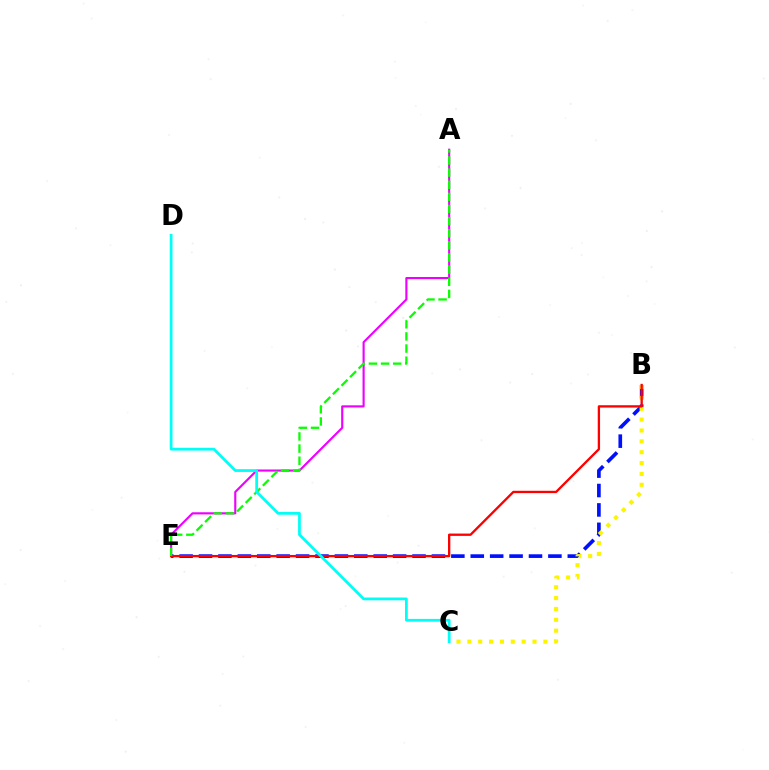{('A', 'E'): [{'color': '#ee00ff', 'line_style': 'solid', 'thickness': 1.54}, {'color': '#08ff00', 'line_style': 'dashed', 'thickness': 1.65}], ('B', 'E'): [{'color': '#0010ff', 'line_style': 'dashed', 'thickness': 2.64}, {'color': '#ff0000', 'line_style': 'solid', 'thickness': 1.67}], ('B', 'C'): [{'color': '#fcf500', 'line_style': 'dotted', 'thickness': 2.95}], ('C', 'D'): [{'color': '#00fff6', 'line_style': 'solid', 'thickness': 1.99}]}